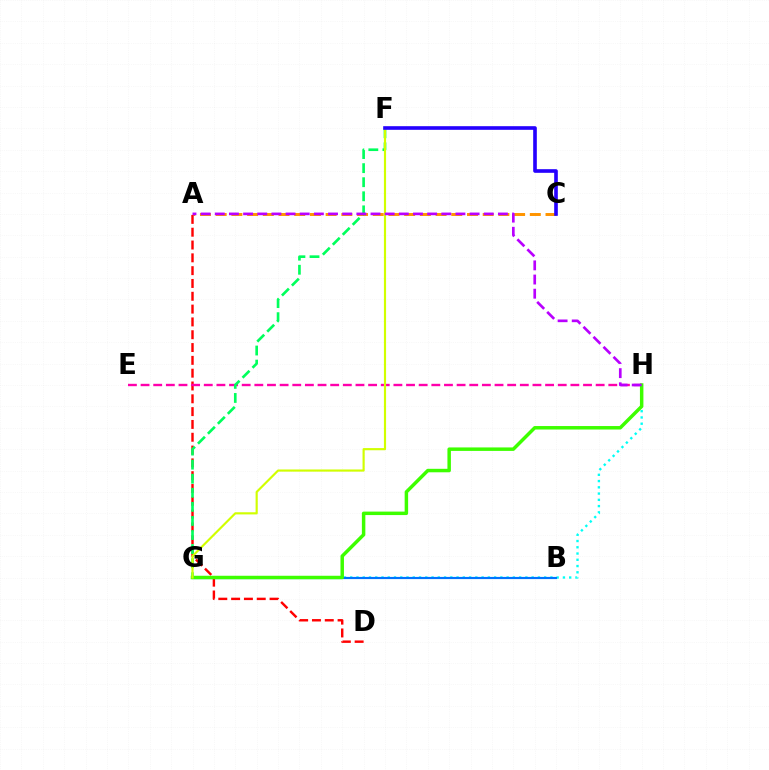{('G', 'H'): [{'color': '#00fff6', 'line_style': 'dotted', 'thickness': 1.7}, {'color': '#3dff00', 'line_style': 'solid', 'thickness': 2.5}], ('A', 'C'): [{'color': '#ff9400', 'line_style': 'dashed', 'thickness': 2.13}], ('A', 'D'): [{'color': '#ff0000', 'line_style': 'dashed', 'thickness': 1.74}], ('E', 'H'): [{'color': '#ff00ac', 'line_style': 'dashed', 'thickness': 1.72}], ('B', 'G'): [{'color': '#0074ff', 'line_style': 'solid', 'thickness': 1.56}], ('F', 'G'): [{'color': '#00ff5c', 'line_style': 'dashed', 'thickness': 1.91}, {'color': '#d1ff00', 'line_style': 'solid', 'thickness': 1.55}], ('C', 'F'): [{'color': '#2500ff', 'line_style': 'solid', 'thickness': 2.62}], ('A', 'H'): [{'color': '#b900ff', 'line_style': 'dashed', 'thickness': 1.92}]}